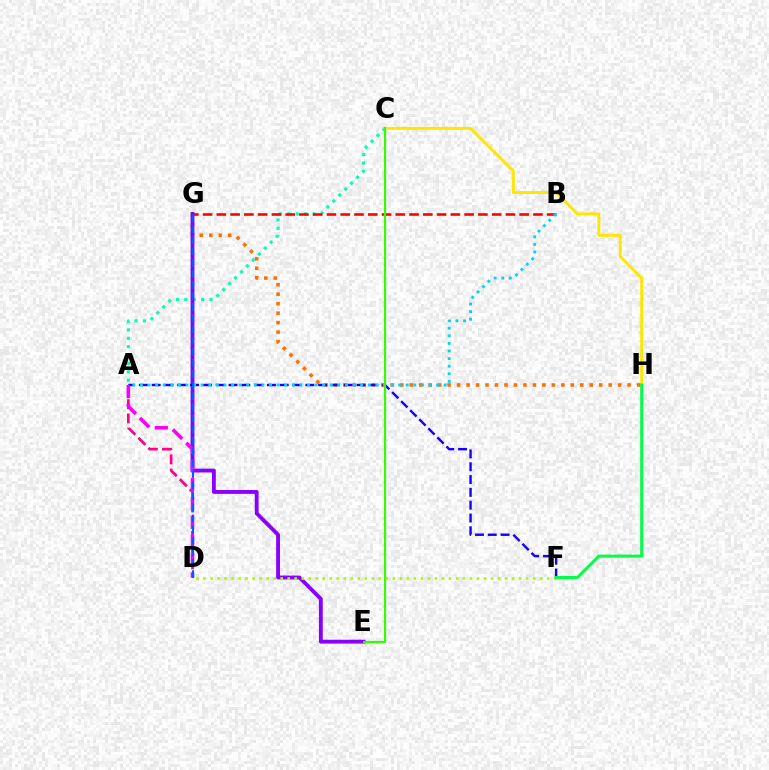{('A', 'C'): [{'color': '#00ffbb', 'line_style': 'dotted', 'thickness': 2.28}], ('G', 'H'): [{'color': '#ff7000', 'line_style': 'dotted', 'thickness': 2.57}], ('E', 'G'): [{'color': '#8a00ff', 'line_style': 'solid', 'thickness': 2.78}], ('D', 'F'): [{'color': '#a2ff00', 'line_style': 'dotted', 'thickness': 1.91}], ('A', 'D'): [{'color': '#ff0088', 'line_style': 'dashed', 'thickness': 1.93}, {'color': '#fa00f9', 'line_style': 'dashed', 'thickness': 2.56}], ('B', 'G'): [{'color': '#ff0000', 'line_style': 'dashed', 'thickness': 1.87}], ('A', 'F'): [{'color': '#1900ff', 'line_style': 'dashed', 'thickness': 1.74}], ('A', 'B'): [{'color': '#00d3ff', 'line_style': 'dotted', 'thickness': 2.06}], ('C', 'H'): [{'color': '#ffe600', 'line_style': 'solid', 'thickness': 2.08}], ('F', 'H'): [{'color': '#00ff45', 'line_style': 'solid', 'thickness': 2.14}], ('D', 'G'): [{'color': '#005dff', 'line_style': 'dashed', 'thickness': 1.51}], ('C', 'E'): [{'color': '#31ff00', 'line_style': 'solid', 'thickness': 1.55}]}